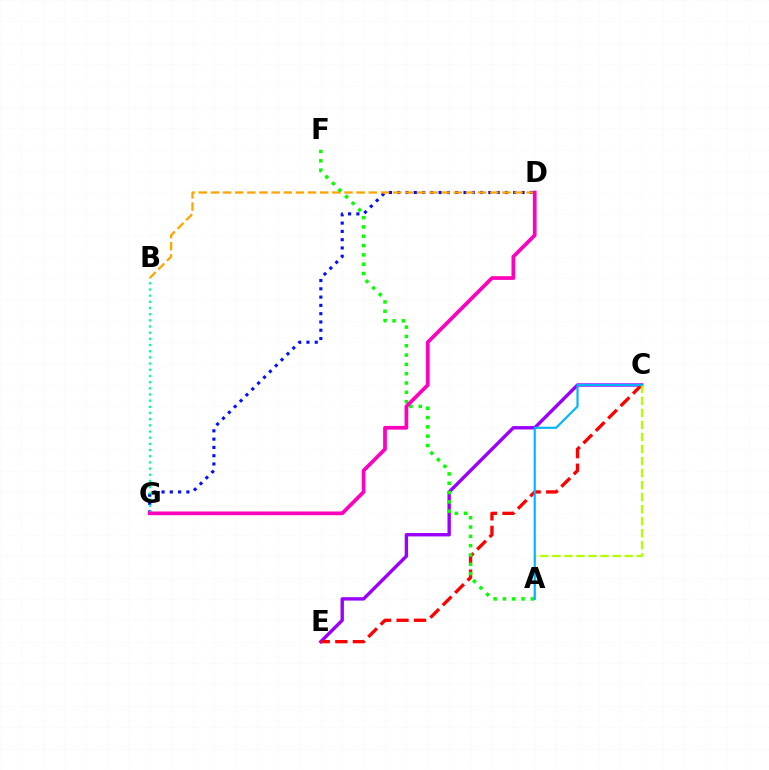{('D', 'G'): [{'color': '#0010ff', 'line_style': 'dotted', 'thickness': 2.25}, {'color': '#ff00bd', 'line_style': 'solid', 'thickness': 2.68}], ('C', 'E'): [{'color': '#9b00ff', 'line_style': 'solid', 'thickness': 2.44}, {'color': '#ff0000', 'line_style': 'dashed', 'thickness': 2.38}], ('B', 'D'): [{'color': '#ffa500', 'line_style': 'dashed', 'thickness': 1.65}], ('A', 'C'): [{'color': '#b3ff00', 'line_style': 'dashed', 'thickness': 1.64}, {'color': '#00b5ff', 'line_style': 'solid', 'thickness': 1.54}], ('B', 'G'): [{'color': '#00ff9d', 'line_style': 'dotted', 'thickness': 1.68}], ('A', 'F'): [{'color': '#08ff00', 'line_style': 'dotted', 'thickness': 2.53}]}